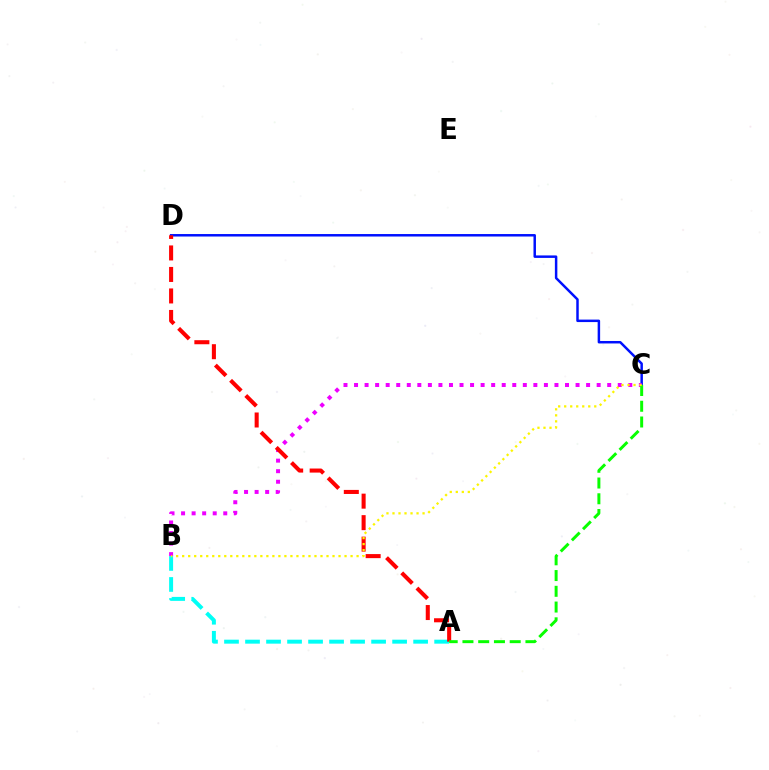{('C', 'D'): [{'color': '#0010ff', 'line_style': 'solid', 'thickness': 1.79}], ('B', 'C'): [{'color': '#ee00ff', 'line_style': 'dotted', 'thickness': 2.87}, {'color': '#fcf500', 'line_style': 'dotted', 'thickness': 1.63}], ('A', 'B'): [{'color': '#00fff6', 'line_style': 'dashed', 'thickness': 2.85}], ('A', 'D'): [{'color': '#ff0000', 'line_style': 'dashed', 'thickness': 2.92}], ('A', 'C'): [{'color': '#08ff00', 'line_style': 'dashed', 'thickness': 2.14}]}